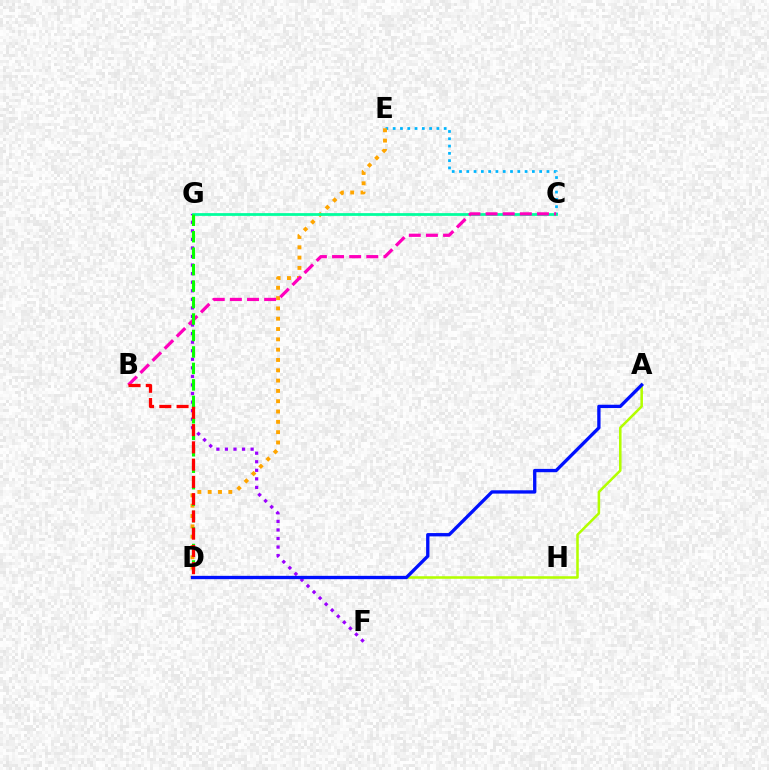{('F', 'G'): [{'color': '#9b00ff', 'line_style': 'dotted', 'thickness': 2.33}], ('C', 'E'): [{'color': '#00b5ff', 'line_style': 'dotted', 'thickness': 1.98}], ('D', 'E'): [{'color': '#ffa500', 'line_style': 'dotted', 'thickness': 2.8}], ('C', 'G'): [{'color': '#00ff9d', 'line_style': 'solid', 'thickness': 1.98}], ('B', 'C'): [{'color': '#ff00bd', 'line_style': 'dashed', 'thickness': 2.33}], ('A', 'D'): [{'color': '#b3ff00', 'line_style': 'solid', 'thickness': 1.84}, {'color': '#0010ff', 'line_style': 'solid', 'thickness': 2.39}], ('D', 'G'): [{'color': '#08ff00', 'line_style': 'dashed', 'thickness': 2.24}], ('B', 'D'): [{'color': '#ff0000', 'line_style': 'dashed', 'thickness': 2.35}]}